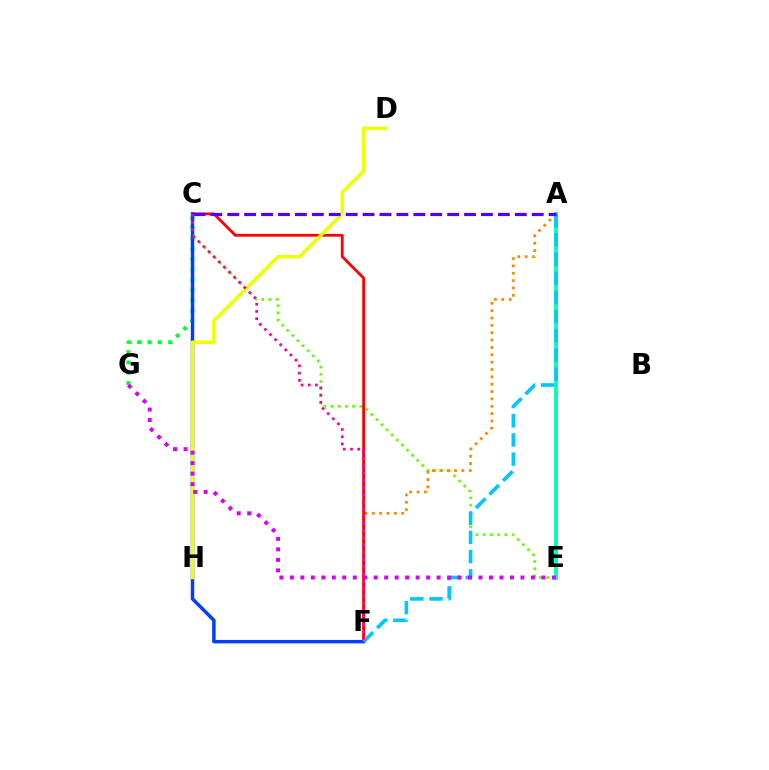{('C', 'E'): [{'color': '#66ff00', 'line_style': 'dotted', 'thickness': 1.96}], ('A', 'E'): [{'color': '#00ffaf', 'line_style': 'solid', 'thickness': 2.72}], ('A', 'F'): [{'color': '#ff8800', 'line_style': 'dotted', 'thickness': 2.0}, {'color': '#00c7ff', 'line_style': 'dashed', 'thickness': 2.61}], ('C', 'F'): [{'color': '#ff0000', 'line_style': 'solid', 'thickness': 2.0}, {'color': '#003fff', 'line_style': 'solid', 'thickness': 2.49}, {'color': '#ff00a0', 'line_style': 'dotted', 'thickness': 1.96}], ('C', 'G'): [{'color': '#00ff27', 'line_style': 'dotted', 'thickness': 2.81}], ('D', 'H'): [{'color': '#eeff00', 'line_style': 'solid', 'thickness': 2.51}], ('A', 'C'): [{'color': '#4f00ff', 'line_style': 'dashed', 'thickness': 2.3}], ('E', 'G'): [{'color': '#d600ff', 'line_style': 'dotted', 'thickness': 2.85}]}